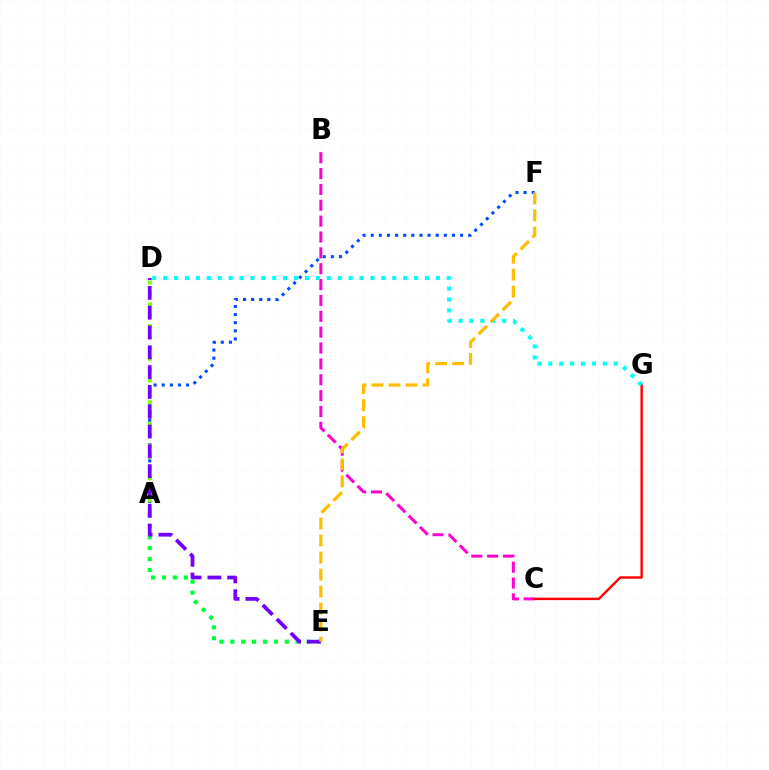{('A', 'F'): [{'color': '#004bff', 'line_style': 'dotted', 'thickness': 2.21}], ('B', 'C'): [{'color': '#ff00cf', 'line_style': 'dashed', 'thickness': 2.15}], ('C', 'G'): [{'color': '#ff0000', 'line_style': 'solid', 'thickness': 1.73}], ('A', 'D'): [{'color': '#84ff00', 'line_style': 'dotted', 'thickness': 2.95}], ('D', 'G'): [{'color': '#00fff6', 'line_style': 'dotted', 'thickness': 2.96}], ('A', 'E'): [{'color': '#00ff39', 'line_style': 'dotted', 'thickness': 2.96}], ('D', 'E'): [{'color': '#7200ff', 'line_style': 'dashed', 'thickness': 2.69}], ('E', 'F'): [{'color': '#ffbd00', 'line_style': 'dashed', 'thickness': 2.31}]}